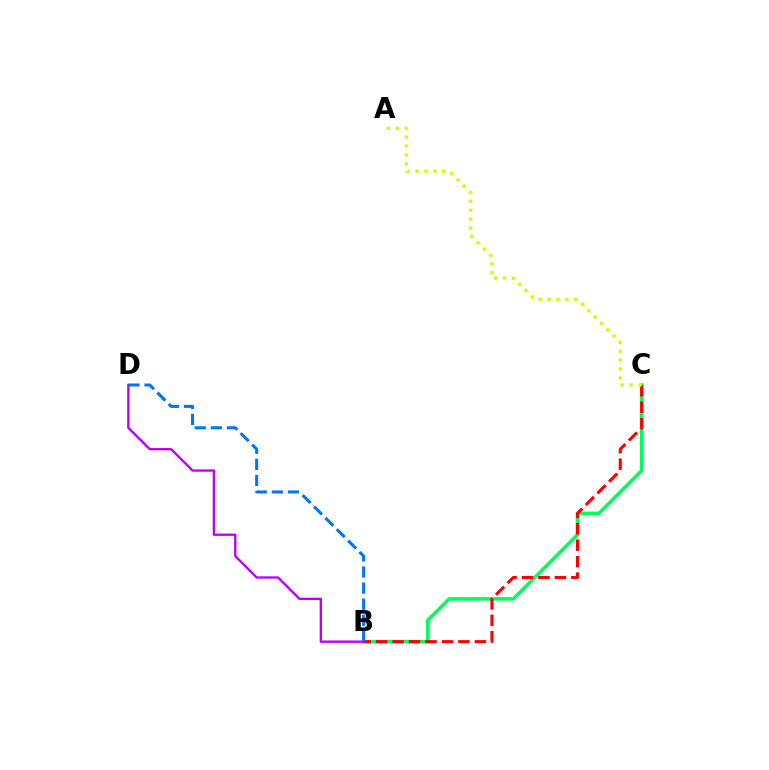{('B', 'C'): [{'color': '#00ff5c', 'line_style': 'solid', 'thickness': 2.53}, {'color': '#ff0000', 'line_style': 'dashed', 'thickness': 2.24}], ('B', 'D'): [{'color': '#b900ff', 'line_style': 'solid', 'thickness': 1.69}, {'color': '#0074ff', 'line_style': 'dashed', 'thickness': 2.19}], ('A', 'C'): [{'color': '#d1ff00', 'line_style': 'dotted', 'thickness': 2.42}]}